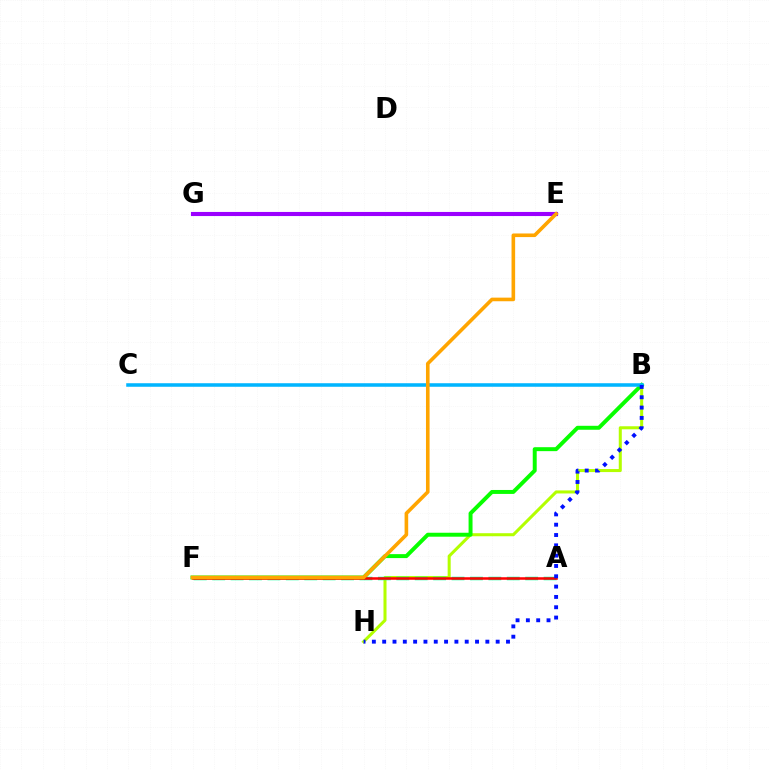{('E', 'G'): [{'color': '#ff00bd', 'line_style': 'dotted', 'thickness': 2.74}, {'color': '#9b00ff', 'line_style': 'solid', 'thickness': 2.95}], ('B', 'H'): [{'color': '#b3ff00', 'line_style': 'solid', 'thickness': 2.19}, {'color': '#0010ff', 'line_style': 'dotted', 'thickness': 2.8}], ('A', 'F'): [{'color': '#00ff9d', 'line_style': 'dashed', 'thickness': 2.5}, {'color': '#ff0000', 'line_style': 'solid', 'thickness': 1.82}], ('B', 'F'): [{'color': '#08ff00', 'line_style': 'solid', 'thickness': 2.85}], ('B', 'C'): [{'color': '#00b5ff', 'line_style': 'solid', 'thickness': 2.55}], ('E', 'F'): [{'color': '#ffa500', 'line_style': 'solid', 'thickness': 2.6}]}